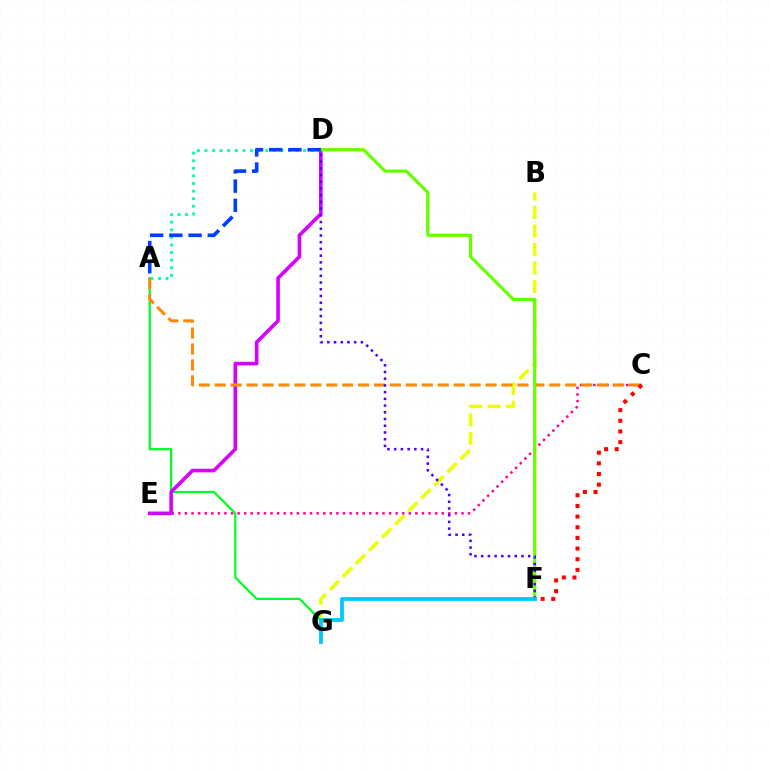{('B', 'G'): [{'color': '#eeff00', 'line_style': 'dashed', 'thickness': 2.51}], ('C', 'E'): [{'color': '#ff00a0', 'line_style': 'dotted', 'thickness': 1.79}], ('A', 'G'): [{'color': '#00ff27', 'line_style': 'solid', 'thickness': 1.6}], ('A', 'D'): [{'color': '#00ffaf', 'line_style': 'dotted', 'thickness': 2.06}, {'color': '#003fff', 'line_style': 'dashed', 'thickness': 2.61}], ('D', 'E'): [{'color': '#d600ff', 'line_style': 'solid', 'thickness': 2.6}], ('A', 'C'): [{'color': '#ff8800', 'line_style': 'dashed', 'thickness': 2.16}], ('D', 'F'): [{'color': '#66ff00', 'line_style': 'solid', 'thickness': 2.31}, {'color': '#4f00ff', 'line_style': 'dotted', 'thickness': 1.83}], ('C', 'F'): [{'color': '#ff0000', 'line_style': 'dotted', 'thickness': 2.9}], ('F', 'G'): [{'color': '#00c7ff', 'line_style': 'solid', 'thickness': 2.72}]}